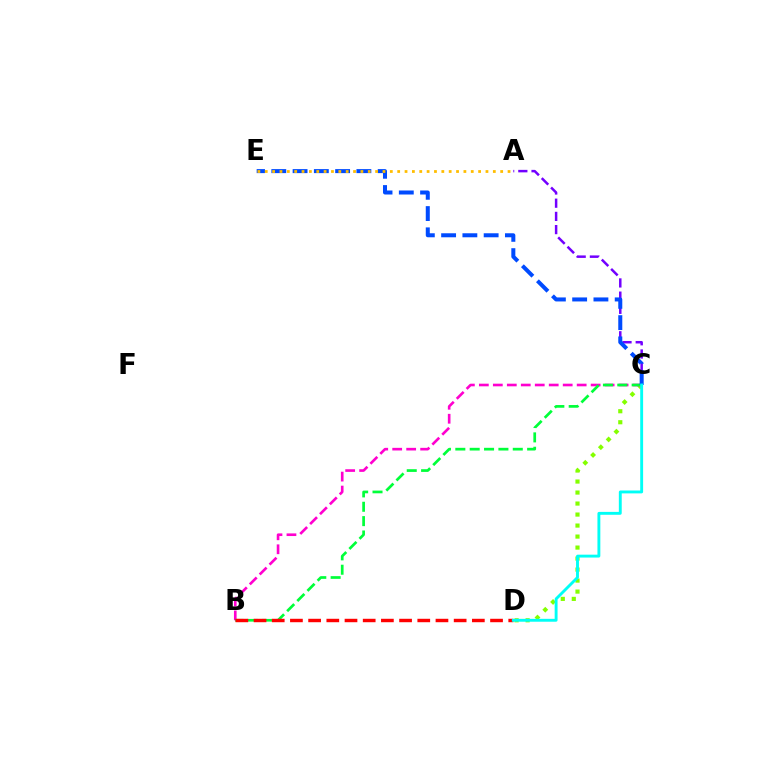{('C', 'D'): [{'color': '#84ff00', 'line_style': 'dotted', 'thickness': 2.99}, {'color': '#00fff6', 'line_style': 'solid', 'thickness': 2.08}], ('B', 'C'): [{'color': '#ff00cf', 'line_style': 'dashed', 'thickness': 1.9}, {'color': '#00ff39', 'line_style': 'dashed', 'thickness': 1.95}], ('A', 'C'): [{'color': '#7200ff', 'line_style': 'dashed', 'thickness': 1.79}], ('C', 'E'): [{'color': '#004bff', 'line_style': 'dashed', 'thickness': 2.89}], ('B', 'D'): [{'color': '#ff0000', 'line_style': 'dashed', 'thickness': 2.47}], ('A', 'E'): [{'color': '#ffbd00', 'line_style': 'dotted', 'thickness': 2.0}]}